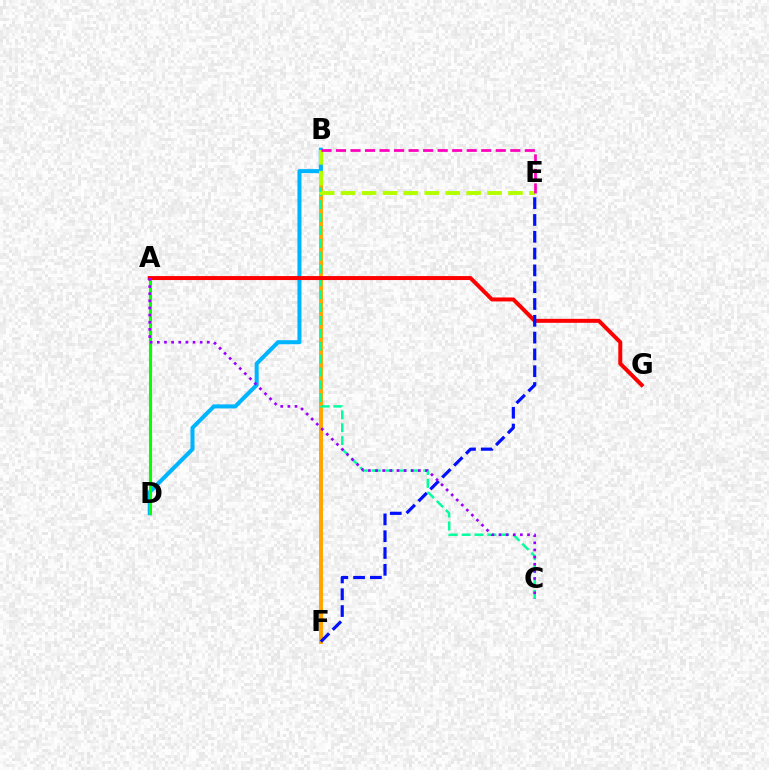{('B', 'F'): [{'color': '#ffa500', 'line_style': 'solid', 'thickness': 2.85}], ('B', 'C'): [{'color': '#00ff9d', 'line_style': 'dashed', 'thickness': 1.75}], ('B', 'D'): [{'color': '#00b5ff', 'line_style': 'solid', 'thickness': 2.9}], ('B', 'E'): [{'color': '#b3ff00', 'line_style': 'dashed', 'thickness': 2.84}, {'color': '#ff00bd', 'line_style': 'dashed', 'thickness': 1.97}], ('A', 'D'): [{'color': '#08ff00', 'line_style': 'solid', 'thickness': 2.23}], ('A', 'G'): [{'color': '#ff0000', 'line_style': 'solid', 'thickness': 2.86}], ('E', 'F'): [{'color': '#0010ff', 'line_style': 'dashed', 'thickness': 2.28}], ('A', 'C'): [{'color': '#9b00ff', 'line_style': 'dotted', 'thickness': 1.94}]}